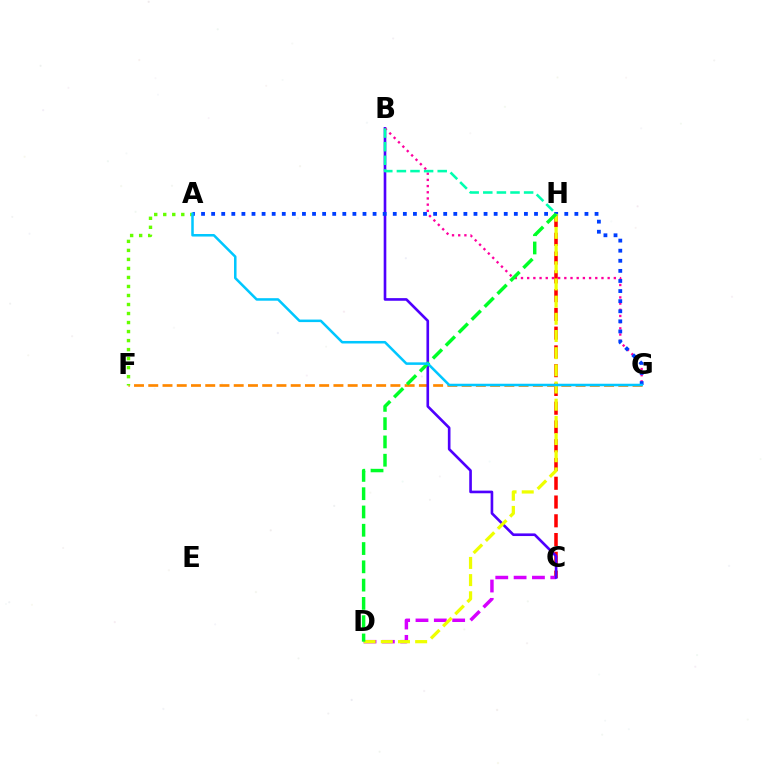{('C', 'H'): [{'color': '#ff0000', 'line_style': 'dashed', 'thickness': 2.55}], ('F', 'G'): [{'color': '#ff8800', 'line_style': 'dashed', 'thickness': 1.93}], ('C', 'D'): [{'color': '#d600ff', 'line_style': 'dashed', 'thickness': 2.49}], ('B', 'C'): [{'color': '#4f00ff', 'line_style': 'solid', 'thickness': 1.9}], ('A', 'F'): [{'color': '#66ff00', 'line_style': 'dotted', 'thickness': 2.45}], ('B', 'G'): [{'color': '#ff00a0', 'line_style': 'dotted', 'thickness': 1.68}], ('B', 'H'): [{'color': '#00ffaf', 'line_style': 'dashed', 'thickness': 1.85}], ('A', 'G'): [{'color': '#003fff', 'line_style': 'dotted', 'thickness': 2.74}, {'color': '#00c7ff', 'line_style': 'solid', 'thickness': 1.82}], ('D', 'H'): [{'color': '#eeff00', 'line_style': 'dashed', 'thickness': 2.33}, {'color': '#00ff27', 'line_style': 'dashed', 'thickness': 2.48}]}